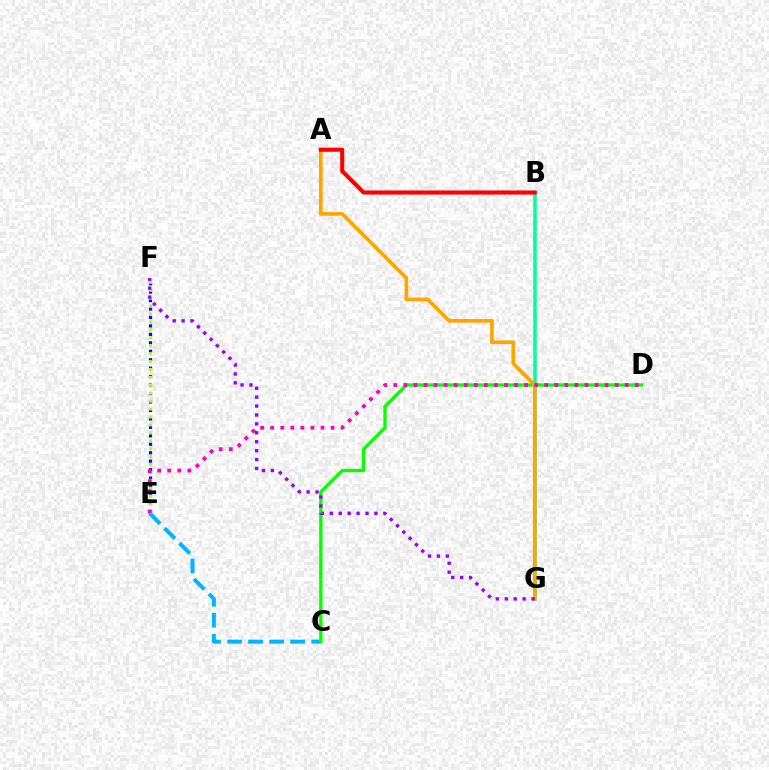{('E', 'F'): [{'color': '#0010ff', 'line_style': 'dotted', 'thickness': 2.3}, {'color': '#b3ff00', 'line_style': 'dotted', 'thickness': 2.15}], ('C', 'E'): [{'color': '#00b5ff', 'line_style': 'dashed', 'thickness': 2.86}], ('C', 'D'): [{'color': '#08ff00', 'line_style': 'solid', 'thickness': 2.39}], ('B', 'G'): [{'color': '#00ff9d', 'line_style': 'solid', 'thickness': 2.52}], ('A', 'G'): [{'color': '#ffa500', 'line_style': 'solid', 'thickness': 2.65}], ('D', 'E'): [{'color': '#ff00bd', 'line_style': 'dotted', 'thickness': 2.73}], ('A', 'B'): [{'color': '#ff0000', 'line_style': 'solid', 'thickness': 2.97}], ('F', 'G'): [{'color': '#9b00ff', 'line_style': 'dotted', 'thickness': 2.42}]}